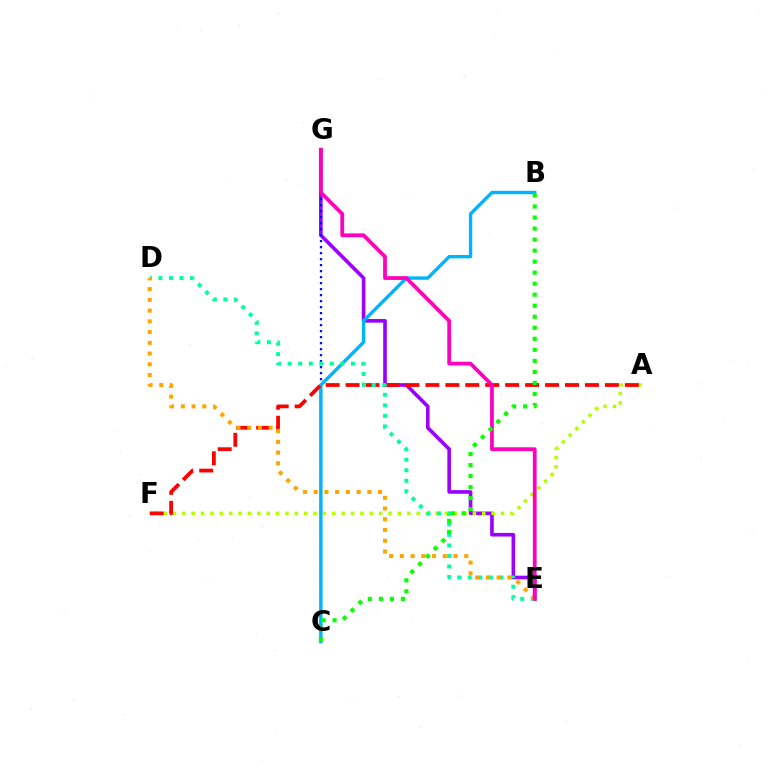{('E', 'G'): [{'color': '#9b00ff', 'line_style': 'solid', 'thickness': 2.61}, {'color': '#ff00bd', 'line_style': 'solid', 'thickness': 2.71}], ('C', 'G'): [{'color': '#0010ff', 'line_style': 'dotted', 'thickness': 1.63}], ('A', 'F'): [{'color': '#b3ff00', 'line_style': 'dotted', 'thickness': 2.55}, {'color': '#ff0000', 'line_style': 'dashed', 'thickness': 2.71}], ('B', 'C'): [{'color': '#00b5ff', 'line_style': 'solid', 'thickness': 2.44}, {'color': '#08ff00', 'line_style': 'dotted', 'thickness': 3.0}], ('D', 'E'): [{'color': '#00ff9d', 'line_style': 'dotted', 'thickness': 2.86}, {'color': '#ffa500', 'line_style': 'dotted', 'thickness': 2.92}]}